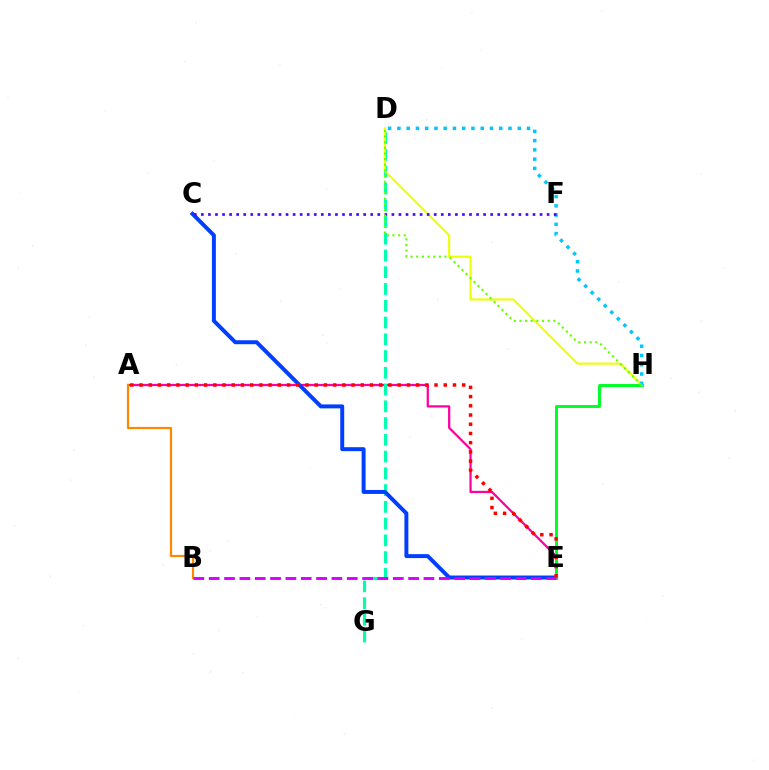{('A', 'E'): [{'color': '#ff00a0', 'line_style': 'solid', 'thickness': 1.62}, {'color': '#ff0000', 'line_style': 'dotted', 'thickness': 2.5}], ('D', 'G'): [{'color': '#00ffaf', 'line_style': 'dashed', 'thickness': 2.28}], ('A', 'B'): [{'color': '#ff8800', 'line_style': 'solid', 'thickness': 1.58}], ('C', 'E'): [{'color': '#003fff', 'line_style': 'solid', 'thickness': 2.85}], ('E', 'H'): [{'color': '#00ff27', 'line_style': 'solid', 'thickness': 2.12}], ('D', 'H'): [{'color': '#eeff00', 'line_style': 'solid', 'thickness': 1.52}, {'color': '#00c7ff', 'line_style': 'dotted', 'thickness': 2.51}, {'color': '#66ff00', 'line_style': 'dotted', 'thickness': 1.53}], ('B', 'E'): [{'color': '#d600ff', 'line_style': 'dashed', 'thickness': 2.08}], ('C', 'F'): [{'color': '#4f00ff', 'line_style': 'dotted', 'thickness': 1.92}]}